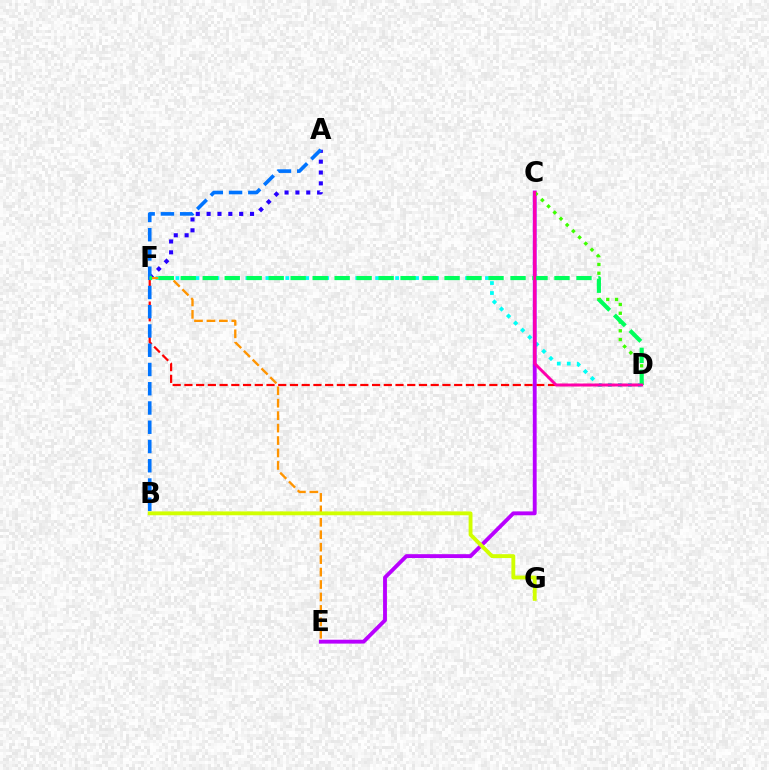{('D', 'F'): [{'color': '#00fff6', 'line_style': 'dotted', 'thickness': 2.71}, {'color': '#ff0000', 'line_style': 'dashed', 'thickness': 1.59}, {'color': '#00ff5c', 'line_style': 'dashed', 'thickness': 2.99}], ('A', 'F'): [{'color': '#2500ff', 'line_style': 'dotted', 'thickness': 2.95}], ('C', 'E'): [{'color': '#b900ff', 'line_style': 'solid', 'thickness': 2.79}], ('A', 'B'): [{'color': '#0074ff', 'line_style': 'dashed', 'thickness': 2.62}], ('C', 'D'): [{'color': '#3dff00', 'line_style': 'dotted', 'thickness': 2.38}, {'color': '#ff00ac', 'line_style': 'solid', 'thickness': 2.11}], ('E', 'F'): [{'color': '#ff9400', 'line_style': 'dashed', 'thickness': 1.69}], ('B', 'G'): [{'color': '#d1ff00', 'line_style': 'solid', 'thickness': 2.78}]}